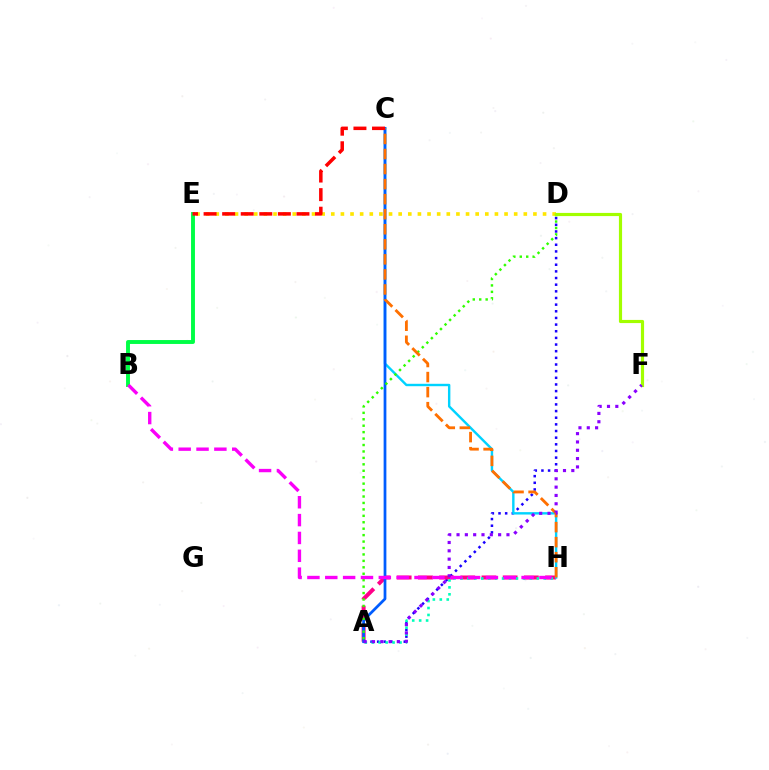{('D', 'E'): [{'color': '#ffe600', 'line_style': 'dotted', 'thickness': 2.62}], ('A', 'D'): [{'color': '#1900ff', 'line_style': 'dotted', 'thickness': 1.81}, {'color': '#31ff00', 'line_style': 'dotted', 'thickness': 1.75}], ('A', 'H'): [{'color': '#ff0088', 'line_style': 'dashed', 'thickness': 2.88}, {'color': '#00ffbb', 'line_style': 'dotted', 'thickness': 1.89}], ('C', 'H'): [{'color': '#00d3ff', 'line_style': 'solid', 'thickness': 1.73}, {'color': '#ff7000', 'line_style': 'dashed', 'thickness': 2.04}], ('A', 'C'): [{'color': '#005dff', 'line_style': 'solid', 'thickness': 1.98}], ('B', 'E'): [{'color': '#00ff45', 'line_style': 'solid', 'thickness': 2.81}], ('D', 'F'): [{'color': '#a2ff00', 'line_style': 'solid', 'thickness': 2.28}], ('B', 'H'): [{'color': '#fa00f9', 'line_style': 'dashed', 'thickness': 2.42}], ('C', 'E'): [{'color': '#ff0000', 'line_style': 'dashed', 'thickness': 2.52}], ('A', 'F'): [{'color': '#8a00ff', 'line_style': 'dotted', 'thickness': 2.26}]}